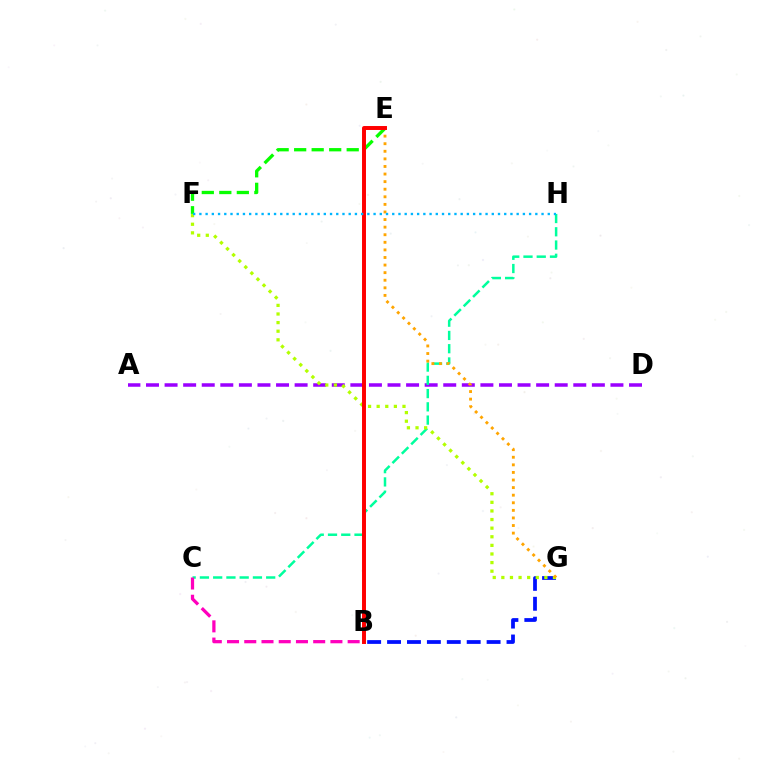{('A', 'D'): [{'color': '#9b00ff', 'line_style': 'dashed', 'thickness': 2.52}], ('E', 'F'): [{'color': '#08ff00', 'line_style': 'dashed', 'thickness': 2.38}], ('B', 'G'): [{'color': '#0010ff', 'line_style': 'dashed', 'thickness': 2.7}], ('C', 'H'): [{'color': '#00ff9d', 'line_style': 'dashed', 'thickness': 1.8}], ('B', 'C'): [{'color': '#ff00bd', 'line_style': 'dashed', 'thickness': 2.34}], ('F', 'G'): [{'color': '#b3ff00', 'line_style': 'dotted', 'thickness': 2.34}], ('E', 'G'): [{'color': '#ffa500', 'line_style': 'dotted', 'thickness': 2.06}], ('B', 'E'): [{'color': '#ff0000', 'line_style': 'solid', 'thickness': 2.85}], ('F', 'H'): [{'color': '#00b5ff', 'line_style': 'dotted', 'thickness': 1.69}]}